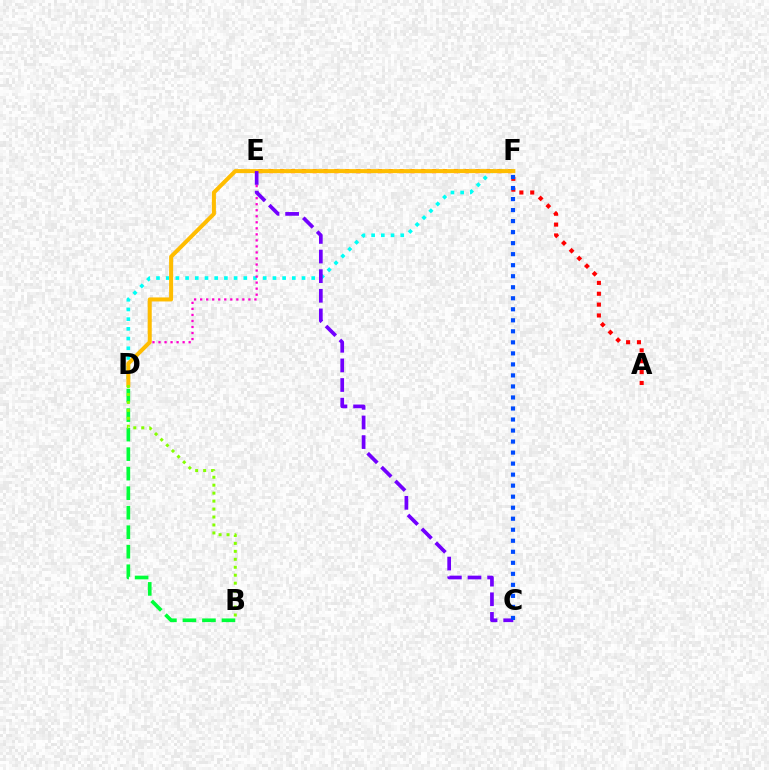{('A', 'E'): [{'color': '#ff0000', 'line_style': 'dotted', 'thickness': 2.95}], ('B', 'D'): [{'color': '#00ff39', 'line_style': 'dashed', 'thickness': 2.65}, {'color': '#84ff00', 'line_style': 'dotted', 'thickness': 2.16}], ('D', 'F'): [{'color': '#00fff6', 'line_style': 'dotted', 'thickness': 2.64}, {'color': '#ffbd00', 'line_style': 'solid', 'thickness': 2.9}], ('D', 'E'): [{'color': '#ff00cf', 'line_style': 'dotted', 'thickness': 1.64}], ('C', 'E'): [{'color': '#7200ff', 'line_style': 'dashed', 'thickness': 2.66}], ('C', 'F'): [{'color': '#004bff', 'line_style': 'dotted', 'thickness': 2.99}]}